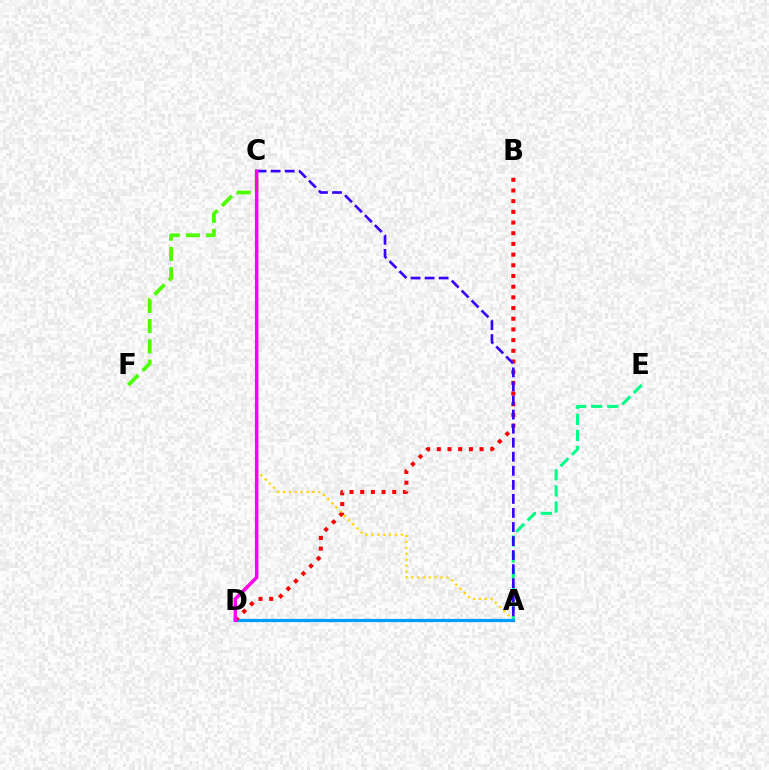{('A', 'C'): [{'color': '#ffd500', 'line_style': 'dotted', 'thickness': 1.6}, {'color': '#3700ff', 'line_style': 'dashed', 'thickness': 1.91}], ('A', 'E'): [{'color': '#00ff86', 'line_style': 'dashed', 'thickness': 2.18}], ('C', 'F'): [{'color': '#4fff00', 'line_style': 'dashed', 'thickness': 2.75}], ('A', 'D'): [{'color': '#009eff', 'line_style': 'solid', 'thickness': 2.33}], ('B', 'D'): [{'color': '#ff0000', 'line_style': 'dotted', 'thickness': 2.9}], ('C', 'D'): [{'color': '#ff00ed', 'line_style': 'solid', 'thickness': 2.53}]}